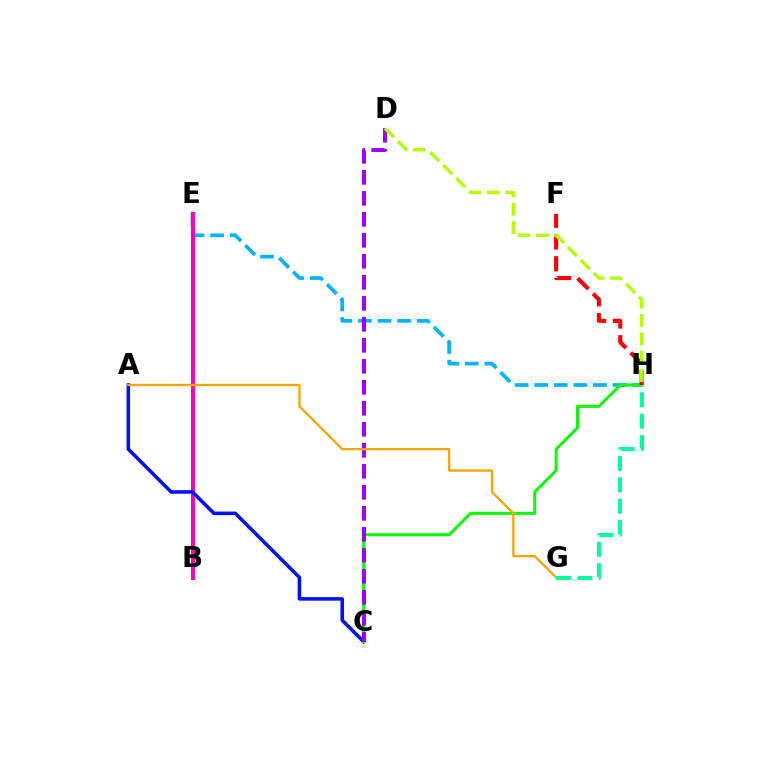{('E', 'H'): [{'color': '#00b5ff', 'line_style': 'dashed', 'thickness': 2.66}], ('B', 'E'): [{'color': '#ff00bd', 'line_style': 'solid', 'thickness': 2.9}], ('A', 'C'): [{'color': '#0010ff', 'line_style': 'solid', 'thickness': 2.55}], ('C', 'H'): [{'color': '#08ff00', 'line_style': 'solid', 'thickness': 2.15}], ('F', 'H'): [{'color': '#ff0000', 'line_style': 'dashed', 'thickness': 2.96}], ('C', 'D'): [{'color': '#9b00ff', 'line_style': 'dashed', 'thickness': 2.85}], ('A', 'G'): [{'color': '#ffa500', 'line_style': 'solid', 'thickness': 1.66}], ('D', 'H'): [{'color': '#b3ff00', 'line_style': 'dashed', 'thickness': 2.49}], ('G', 'H'): [{'color': '#00ff9d', 'line_style': 'dashed', 'thickness': 2.91}]}